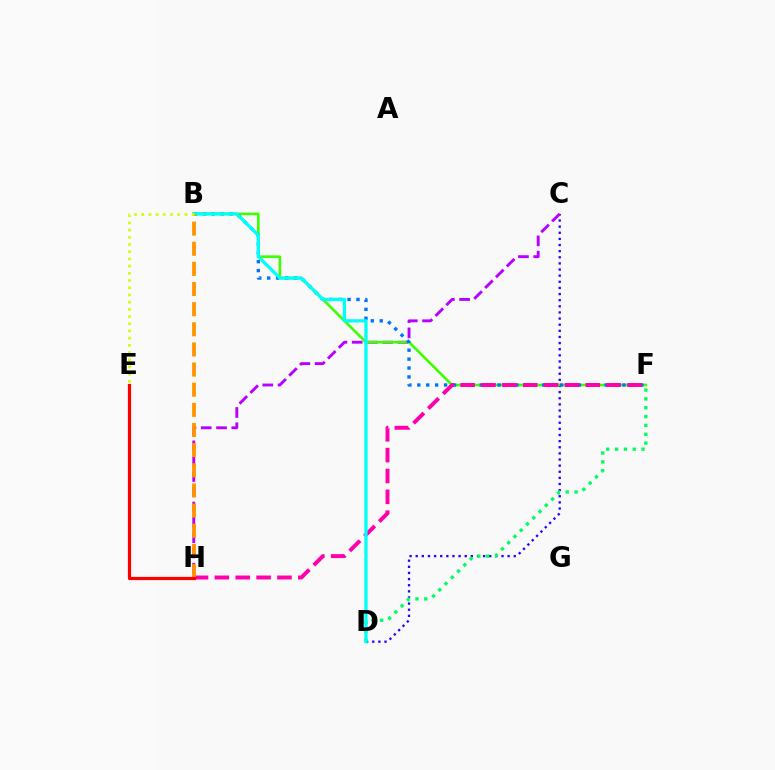{('C', 'D'): [{'color': '#2500ff', 'line_style': 'dotted', 'thickness': 1.66}], ('C', 'H'): [{'color': '#b900ff', 'line_style': 'dashed', 'thickness': 2.08}], ('B', 'F'): [{'color': '#3dff00', 'line_style': 'solid', 'thickness': 1.88}, {'color': '#0074ff', 'line_style': 'dotted', 'thickness': 2.42}], ('F', 'H'): [{'color': '#ff00ac', 'line_style': 'dashed', 'thickness': 2.83}], ('D', 'F'): [{'color': '#00ff5c', 'line_style': 'dotted', 'thickness': 2.4}], ('B', 'D'): [{'color': '#00fff6', 'line_style': 'solid', 'thickness': 2.36}], ('B', 'H'): [{'color': '#ff9400', 'line_style': 'dashed', 'thickness': 2.74}], ('E', 'H'): [{'color': '#ff0000', 'line_style': 'solid', 'thickness': 2.31}], ('B', 'E'): [{'color': '#d1ff00', 'line_style': 'dotted', 'thickness': 1.96}]}